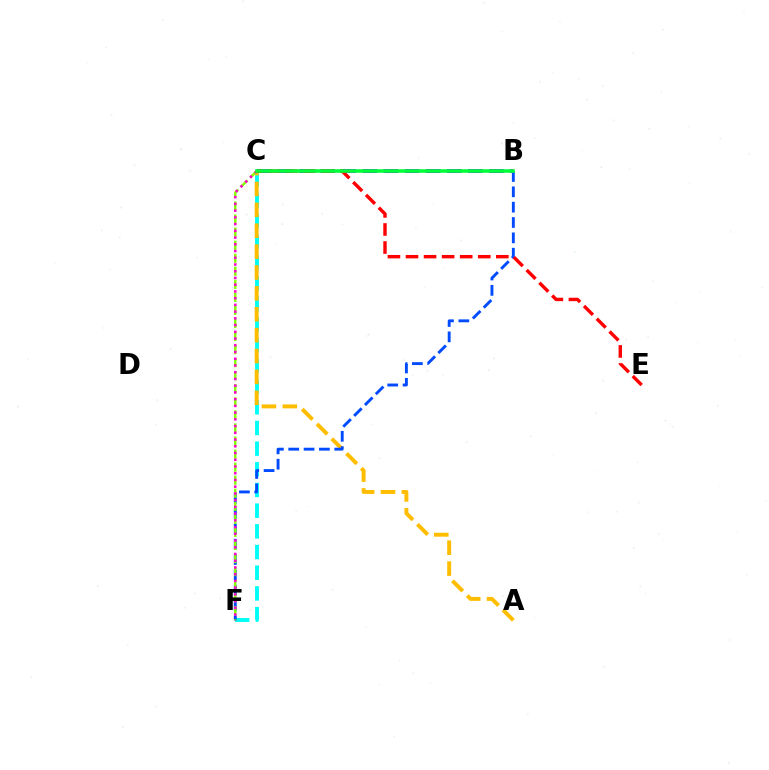{('C', 'F'): [{'color': '#00fff6', 'line_style': 'dashed', 'thickness': 2.81}, {'color': '#84ff00', 'line_style': 'dashed', 'thickness': 1.77}, {'color': '#ff00cf', 'line_style': 'dotted', 'thickness': 1.83}], ('A', 'C'): [{'color': '#ffbd00', 'line_style': 'dashed', 'thickness': 2.84}], ('B', 'F'): [{'color': '#004bff', 'line_style': 'dashed', 'thickness': 2.08}], ('B', 'C'): [{'color': '#7200ff', 'line_style': 'dashed', 'thickness': 2.87}, {'color': '#00ff39', 'line_style': 'solid', 'thickness': 2.57}], ('C', 'E'): [{'color': '#ff0000', 'line_style': 'dashed', 'thickness': 2.45}]}